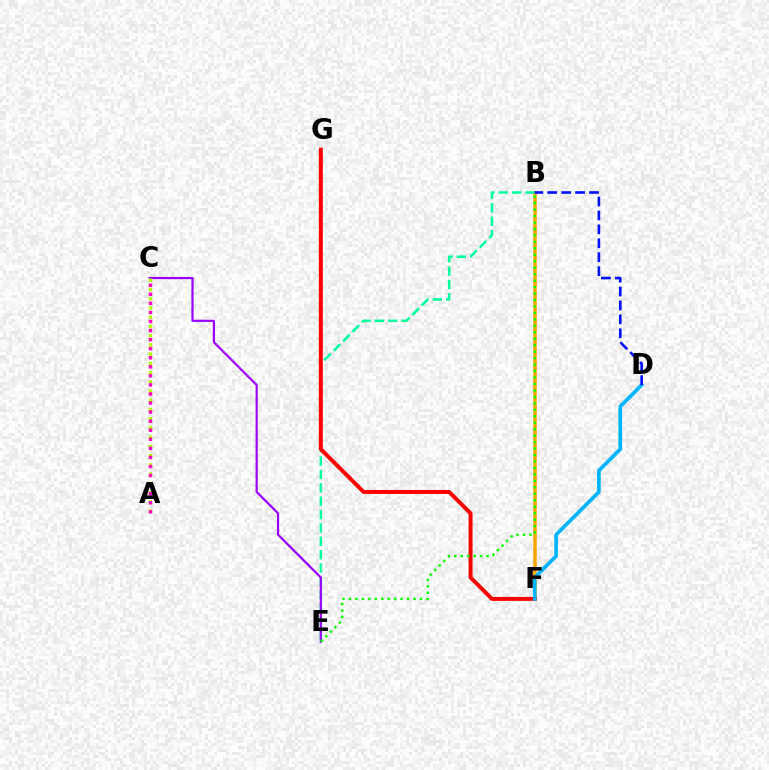{('B', 'F'): [{'color': '#ffa500', 'line_style': 'solid', 'thickness': 2.54}], ('B', 'E'): [{'color': '#00ff9d', 'line_style': 'dashed', 'thickness': 1.82}, {'color': '#08ff00', 'line_style': 'dotted', 'thickness': 1.75}], ('F', 'G'): [{'color': '#ff0000', 'line_style': 'solid', 'thickness': 2.86}], ('C', 'E'): [{'color': '#9b00ff', 'line_style': 'solid', 'thickness': 1.58}], ('D', 'F'): [{'color': '#00b5ff', 'line_style': 'solid', 'thickness': 2.65}], ('A', 'C'): [{'color': '#b3ff00', 'line_style': 'dotted', 'thickness': 2.51}, {'color': '#ff00bd', 'line_style': 'dotted', 'thickness': 2.46}], ('B', 'D'): [{'color': '#0010ff', 'line_style': 'dashed', 'thickness': 1.89}]}